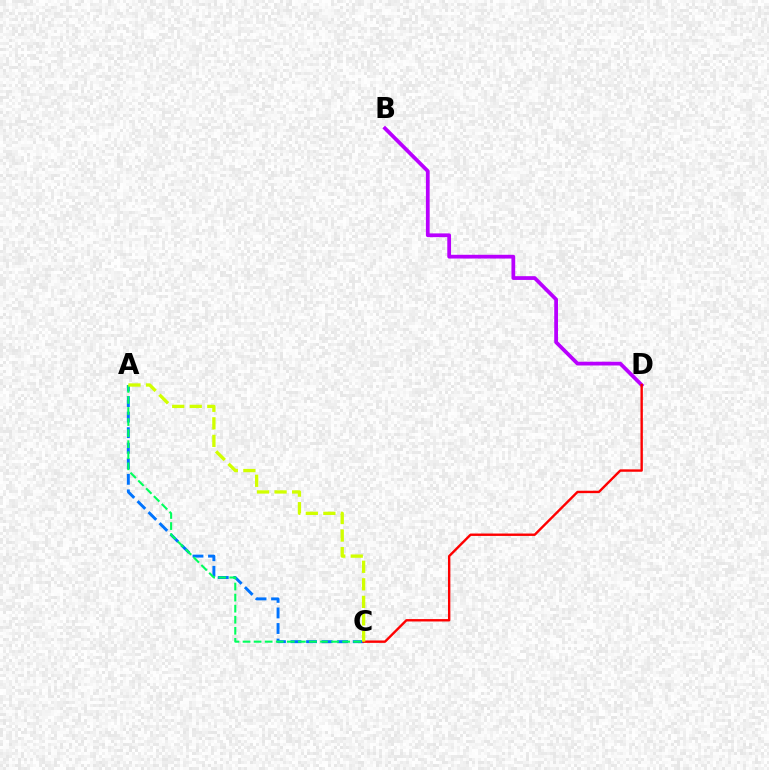{('B', 'D'): [{'color': '#b900ff', 'line_style': 'solid', 'thickness': 2.71}], ('A', 'C'): [{'color': '#0074ff', 'line_style': 'dashed', 'thickness': 2.11}, {'color': '#00ff5c', 'line_style': 'dashed', 'thickness': 1.5}, {'color': '#d1ff00', 'line_style': 'dashed', 'thickness': 2.38}], ('C', 'D'): [{'color': '#ff0000', 'line_style': 'solid', 'thickness': 1.72}]}